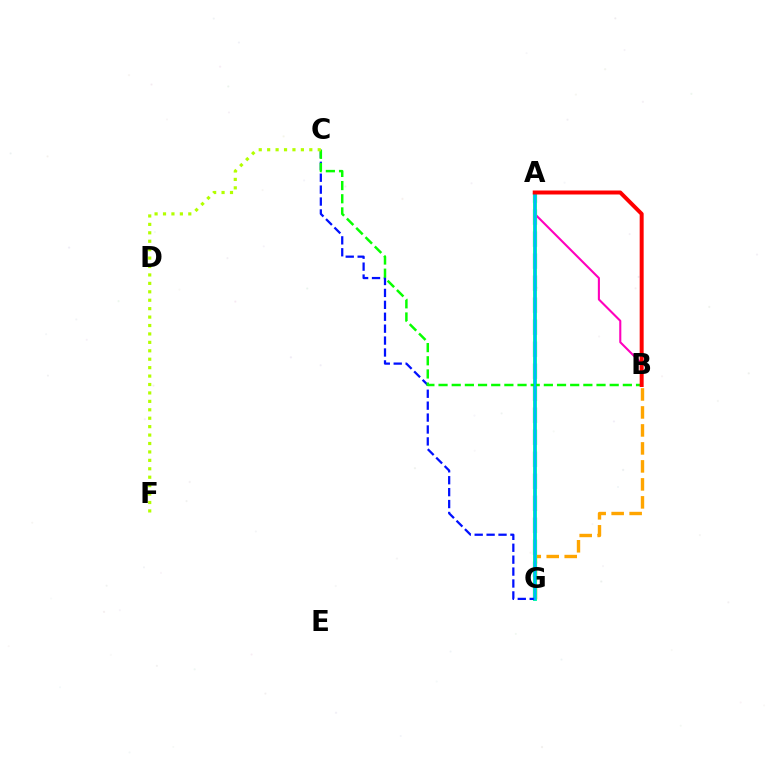{('A', 'B'): [{'color': '#ff00bd', 'line_style': 'solid', 'thickness': 1.51}, {'color': '#ff0000', 'line_style': 'solid', 'thickness': 2.86}], ('A', 'G'): [{'color': '#9b00ff', 'line_style': 'dashed', 'thickness': 2.99}, {'color': '#00ff9d', 'line_style': 'solid', 'thickness': 2.82}, {'color': '#00b5ff', 'line_style': 'solid', 'thickness': 1.73}], ('B', 'G'): [{'color': '#ffa500', 'line_style': 'dashed', 'thickness': 2.44}], ('C', 'G'): [{'color': '#0010ff', 'line_style': 'dashed', 'thickness': 1.62}], ('B', 'C'): [{'color': '#08ff00', 'line_style': 'dashed', 'thickness': 1.79}], ('C', 'F'): [{'color': '#b3ff00', 'line_style': 'dotted', 'thickness': 2.29}]}